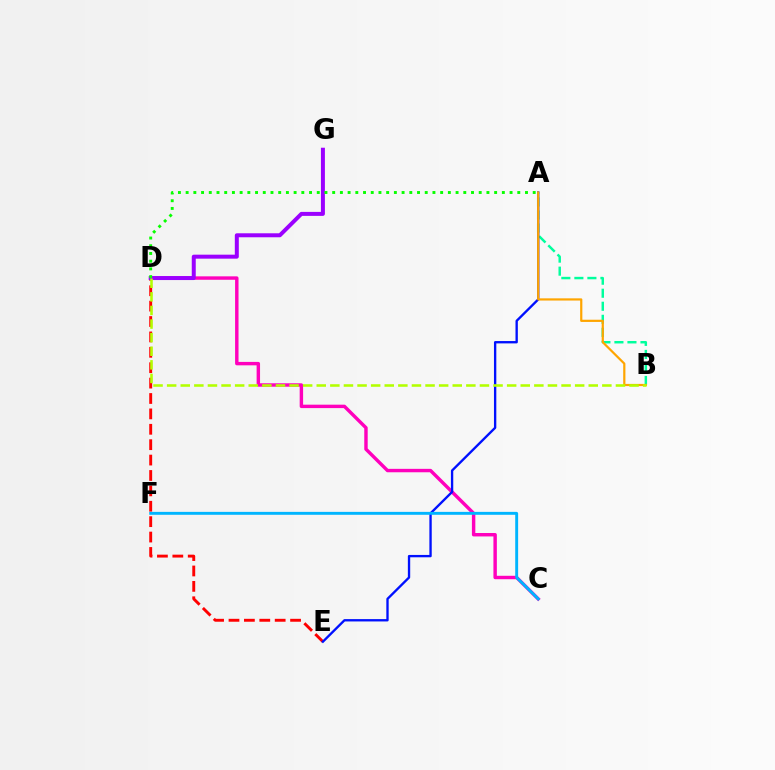{('A', 'B'): [{'color': '#00ff9d', 'line_style': 'dashed', 'thickness': 1.77}, {'color': '#ffa500', 'line_style': 'solid', 'thickness': 1.59}], ('C', 'D'): [{'color': '#ff00bd', 'line_style': 'solid', 'thickness': 2.47}], ('D', 'E'): [{'color': '#ff0000', 'line_style': 'dashed', 'thickness': 2.09}], ('A', 'E'): [{'color': '#0010ff', 'line_style': 'solid', 'thickness': 1.69}], ('D', 'G'): [{'color': '#9b00ff', 'line_style': 'solid', 'thickness': 2.87}], ('B', 'D'): [{'color': '#b3ff00', 'line_style': 'dashed', 'thickness': 1.85}], ('C', 'F'): [{'color': '#00b5ff', 'line_style': 'solid', 'thickness': 2.1}], ('A', 'D'): [{'color': '#08ff00', 'line_style': 'dotted', 'thickness': 2.1}]}